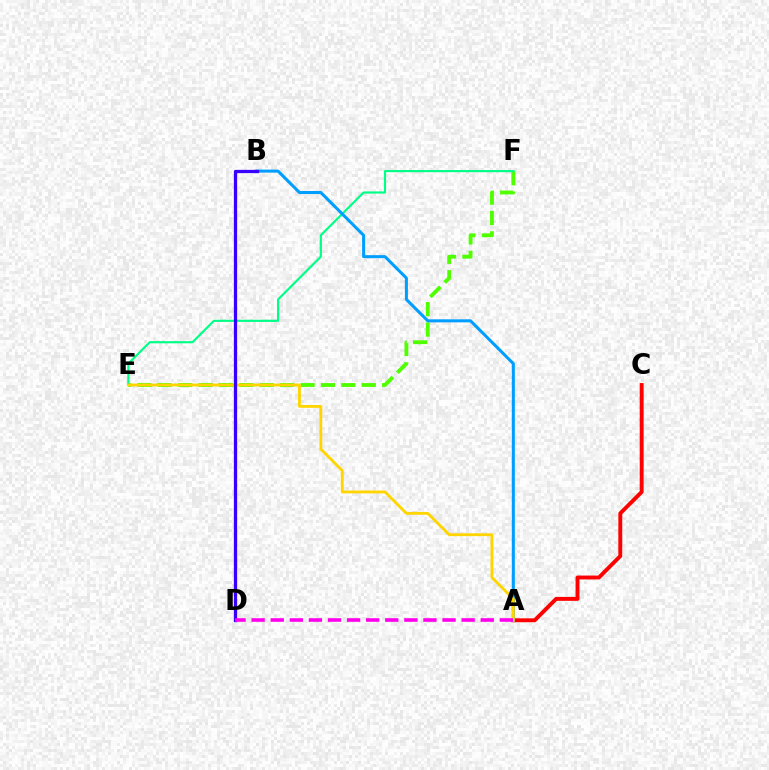{('A', 'C'): [{'color': '#ff0000', 'line_style': 'solid', 'thickness': 2.81}], ('E', 'F'): [{'color': '#4fff00', 'line_style': 'dashed', 'thickness': 2.77}, {'color': '#00ff86', 'line_style': 'solid', 'thickness': 1.56}], ('A', 'B'): [{'color': '#009eff', 'line_style': 'solid', 'thickness': 2.18}], ('A', 'E'): [{'color': '#ffd500', 'line_style': 'solid', 'thickness': 2.04}], ('B', 'D'): [{'color': '#3700ff', 'line_style': 'solid', 'thickness': 2.36}], ('A', 'D'): [{'color': '#ff00ed', 'line_style': 'dashed', 'thickness': 2.59}]}